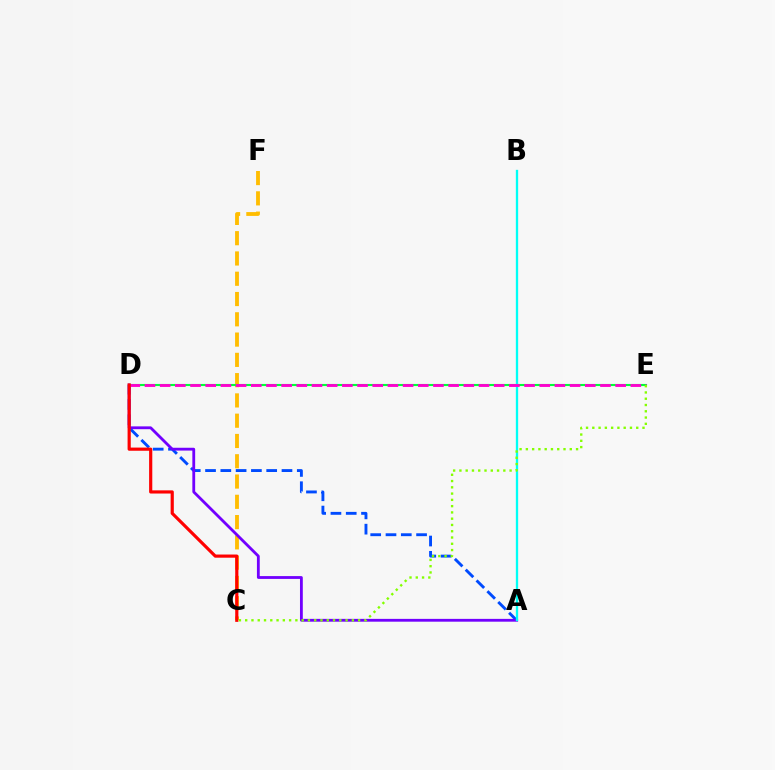{('A', 'D'): [{'color': '#004bff', 'line_style': 'dashed', 'thickness': 2.08}, {'color': '#7200ff', 'line_style': 'solid', 'thickness': 2.03}], ('C', 'F'): [{'color': '#ffbd00', 'line_style': 'dashed', 'thickness': 2.75}], ('D', 'E'): [{'color': '#00ff39', 'line_style': 'solid', 'thickness': 1.52}, {'color': '#ff00cf', 'line_style': 'dashed', 'thickness': 2.06}], ('A', 'B'): [{'color': '#00fff6', 'line_style': 'solid', 'thickness': 1.67}], ('C', 'D'): [{'color': '#ff0000', 'line_style': 'solid', 'thickness': 2.28}], ('C', 'E'): [{'color': '#84ff00', 'line_style': 'dotted', 'thickness': 1.7}]}